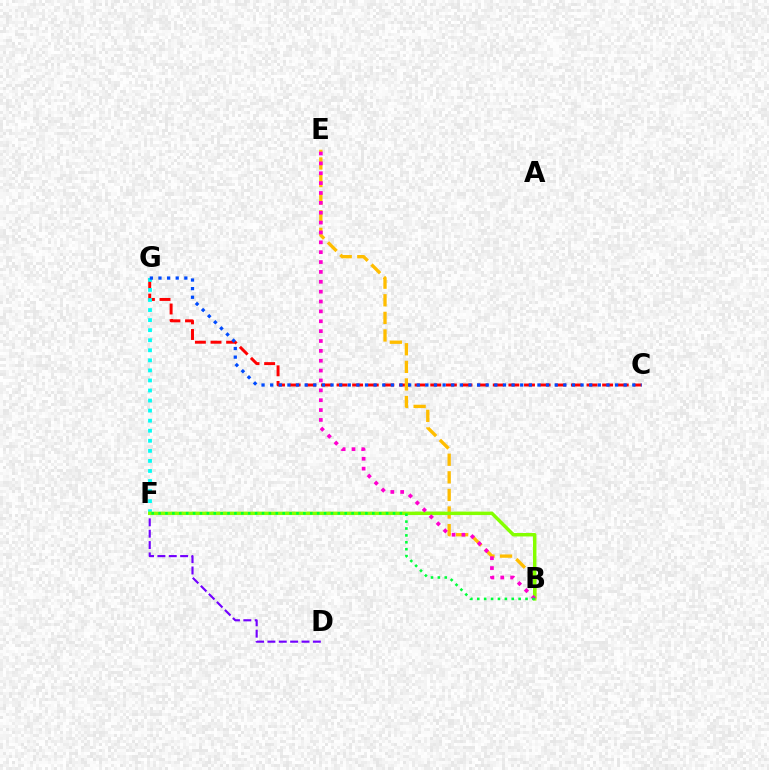{('C', 'G'): [{'color': '#ff0000', 'line_style': 'dashed', 'thickness': 2.12}, {'color': '#004bff', 'line_style': 'dotted', 'thickness': 2.34}], ('F', 'G'): [{'color': '#00fff6', 'line_style': 'dotted', 'thickness': 2.73}], ('B', 'E'): [{'color': '#ffbd00', 'line_style': 'dashed', 'thickness': 2.39}, {'color': '#ff00cf', 'line_style': 'dotted', 'thickness': 2.68}], ('D', 'F'): [{'color': '#7200ff', 'line_style': 'dashed', 'thickness': 1.54}], ('B', 'F'): [{'color': '#84ff00', 'line_style': 'solid', 'thickness': 2.49}, {'color': '#00ff39', 'line_style': 'dotted', 'thickness': 1.87}]}